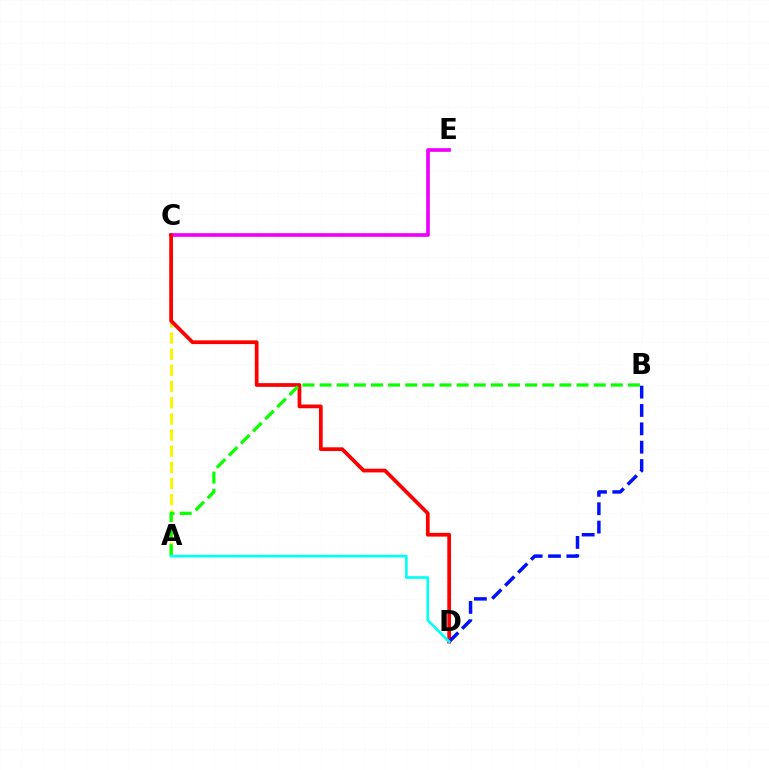{('A', 'C'): [{'color': '#fcf500', 'line_style': 'dashed', 'thickness': 2.19}], ('C', 'E'): [{'color': '#ee00ff', 'line_style': 'solid', 'thickness': 2.64}], ('C', 'D'): [{'color': '#ff0000', 'line_style': 'solid', 'thickness': 2.69}], ('A', 'B'): [{'color': '#08ff00', 'line_style': 'dashed', 'thickness': 2.33}], ('B', 'D'): [{'color': '#0010ff', 'line_style': 'dashed', 'thickness': 2.49}], ('A', 'D'): [{'color': '#00fff6', 'line_style': 'solid', 'thickness': 1.91}]}